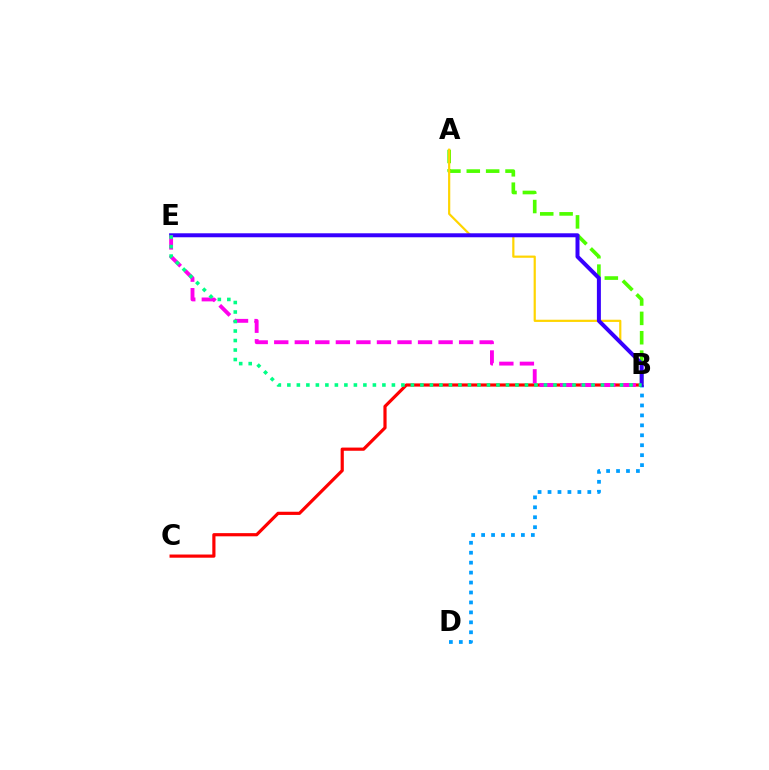{('B', 'D'): [{'color': '#009eff', 'line_style': 'dotted', 'thickness': 2.7}], ('A', 'B'): [{'color': '#4fff00', 'line_style': 'dashed', 'thickness': 2.63}, {'color': '#ffd500', 'line_style': 'solid', 'thickness': 1.58}], ('B', 'C'): [{'color': '#ff0000', 'line_style': 'solid', 'thickness': 2.29}], ('B', 'E'): [{'color': '#3700ff', 'line_style': 'solid', 'thickness': 2.87}, {'color': '#ff00ed', 'line_style': 'dashed', 'thickness': 2.79}, {'color': '#00ff86', 'line_style': 'dotted', 'thickness': 2.58}]}